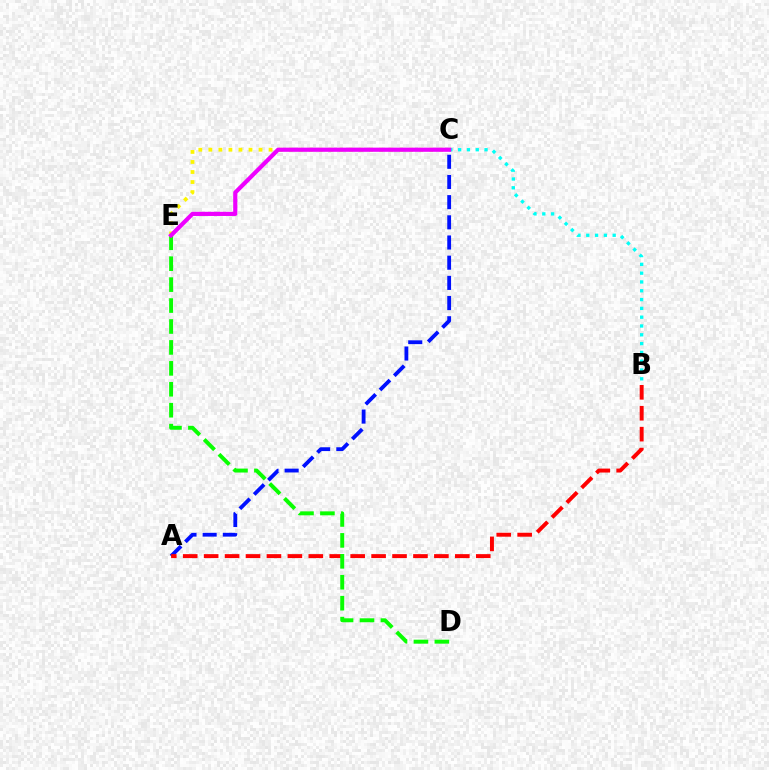{('C', 'E'): [{'color': '#fcf500', 'line_style': 'dotted', 'thickness': 2.73}, {'color': '#ee00ff', 'line_style': 'solid', 'thickness': 3.0}], ('A', 'C'): [{'color': '#0010ff', 'line_style': 'dashed', 'thickness': 2.74}], ('B', 'C'): [{'color': '#00fff6', 'line_style': 'dotted', 'thickness': 2.39}], ('A', 'B'): [{'color': '#ff0000', 'line_style': 'dashed', 'thickness': 2.84}], ('D', 'E'): [{'color': '#08ff00', 'line_style': 'dashed', 'thickness': 2.84}]}